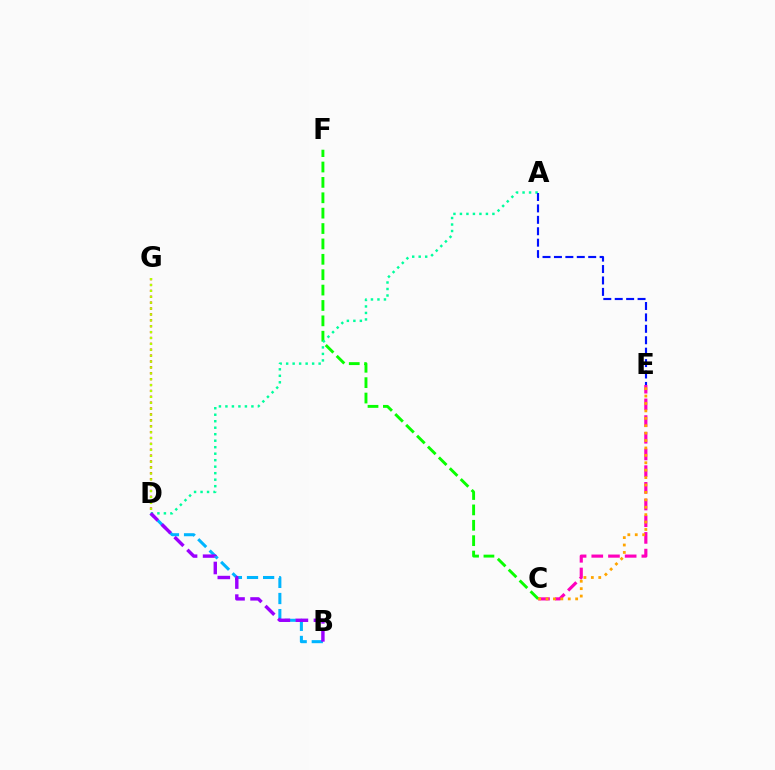{('C', 'E'): [{'color': '#ff00bd', 'line_style': 'dashed', 'thickness': 2.27}, {'color': '#ffa500', 'line_style': 'dotted', 'thickness': 2.01}], ('C', 'F'): [{'color': '#08ff00', 'line_style': 'dashed', 'thickness': 2.09}], ('A', 'D'): [{'color': '#00ff9d', 'line_style': 'dotted', 'thickness': 1.76}], ('B', 'D'): [{'color': '#00b5ff', 'line_style': 'dashed', 'thickness': 2.19}, {'color': '#9b00ff', 'line_style': 'dashed', 'thickness': 2.45}], ('A', 'E'): [{'color': '#0010ff', 'line_style': 'dashed', 'thickness': 1.55}], ('D', 'G'): [{'color': '#ff0000', 'line_style': 'dotted', 'thickness': 1.6}, {'color': '#b3ff00', 'line_style': 'dotted', 'thickness': 1.6}]}